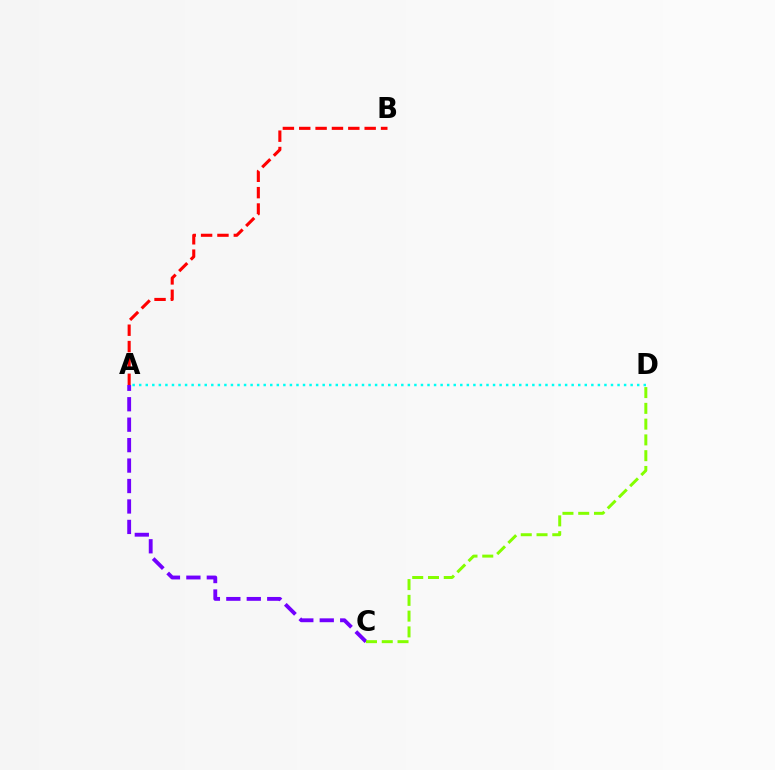{('A', 'C'): [{'color': '#7200ff', 'line_style': 'dashed', 'thickness': 2.78}], ('A', 'B'): [{'color': '#ff0000', 'line_style': 'dashed', 'thickness': 2.22}], ('A', 'D'): [{'color': '#00fff6', 'line_style': 'dotted', 'thickness': 1.78}], ('C', 'D'): [{'color': '#84ff00', 'line_style': 'dashed', 'thickness': 2.14}]}